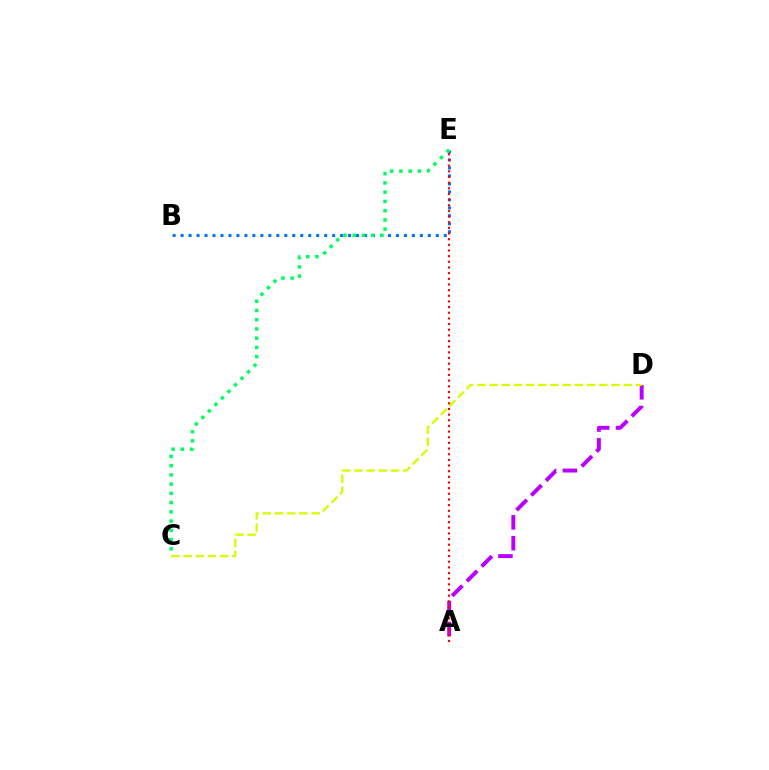{('A', 'D'): [{'color': '#b900ff', 'line_style': 'dashed', 'thickness': 2.83}], ('B', 'E'): [{'color': '#0074ff', 'line_style': 'dotted', 'thickness': 2.17}], ('C', 'E'): [{'color': '#00ff5c', 'line_style': 'dotted', 'thickness': 2.51}], ('C', 'D'): [{'color': '#d1ff00', 'line_style': 'dashed', 'thickness': 1.66}], ('A', 'E'): [{'color': '#ff0000', 'line_style': 'dotted', 'thickness': 1.54}]}